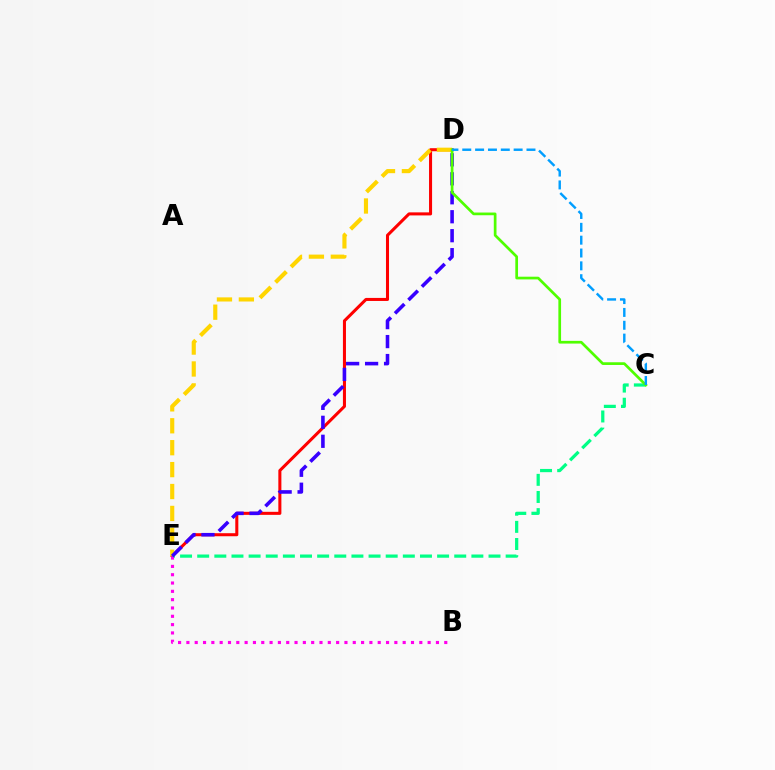{('D', 'E'): [{'color': '#ff0000', 'line_style': 'solid', 'thickness': 2.19}, {'color': '#ffd500', 'line_style': 'dashed', 'thickness': 2.98}, {'color': '#3700ff', 'line_style': 'dashed', 'thickness': 2.58}], ('C', 'E'): [{'color': '#00ff86', 'line_style': 'dashed', 'thickness': 2.33}], ('B', 'E'): [{'color': '#ff00ed', 'line_style': 'dotted', 'thickness': 2.26}], ('C', 'D'): [{'color': '#4fff00', 'line_style': 'solid', 'thickness': 1.95}, {'color': '#009eff', 'line_style': 'dashed', 'thickness': 1.74}]}